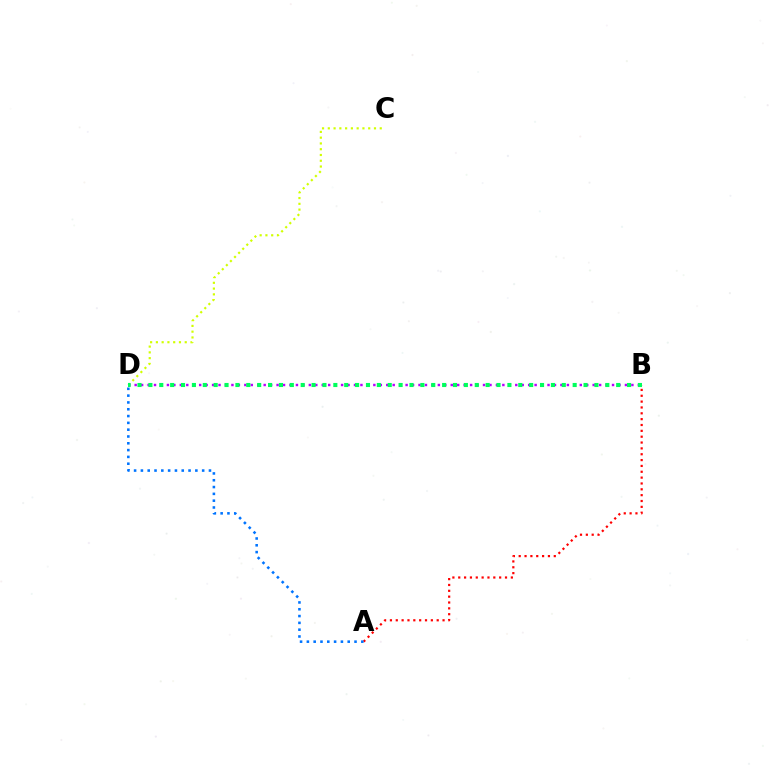{('C', 'D'): [{'color': '#d1ff00', 'line_style': 'dotted', 'thickness': 1.57}], ('A', 'B'): [{'color': '#ff0000', 'line_style': 'dotted', 'thickness': 1.59}], ('B', 'D'): [{'color': '#b900ff', 'line_style': 'dotted', 'thickness': 1.75}, {'color': '#00ff5c', 'line_style': 'dotted', 'thickness': 2.96}], ('A', 'D'): [{'color': '#0074ff', 'line_style': 'dotted', 'thickness': 1.85}]}